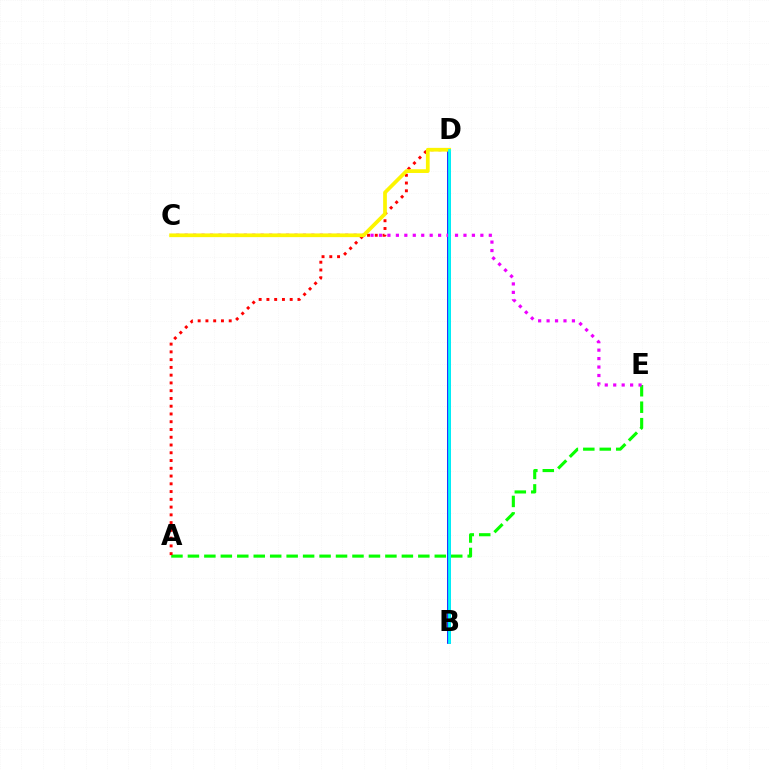{('B', 'D'): [{'color': '#0010ff', 'line_style': 'solid', 'thickness': 2.66}, {'color': '#00fff6', 'line_style': 'solid', 'thickness': 2.02}], ('A', 'E'): [{'color': '#08ff00', 'line_style': 'dashed', 'thickness': 2.24}], ('C', 'E'): [{'color': '#ee00ff', 'line_style': 'dotted', 'thickness': 2.3}], ('A', 'D'): [{'color': '#ff0000', 'line_style': 'dotted', 'thickness': 2.11}], ('C', 'D'): [{'color': '#fcf500', 'line_style': 'solid', 'thickness': 2.68}]}